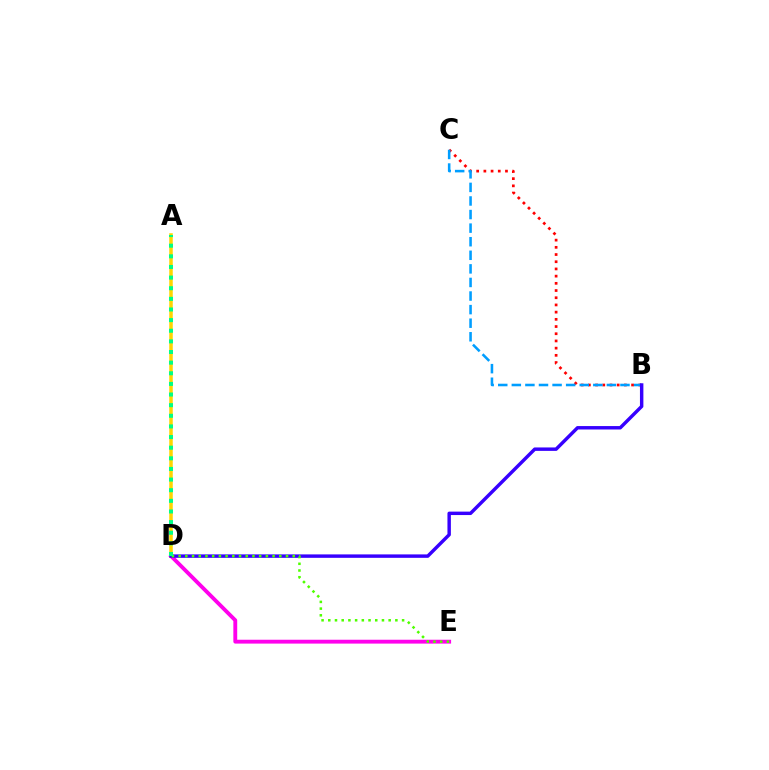{('A', 'D'): [{'color': '#ffd500', 'line_style': 'solid', 'thickness': 2.53}, {'color': '#00ff86', 'line_style': 'dotted', 'thickness': 2.89}], ('B', 'C'): [{'color': '#ff0000', 'line_style': 'dotted', 'thickness': 1.96}, {'color': '#009eff', 'line_style': 'dashed', 'thickness': 1.84}], ('D', 'E'): [{'color': '#ff00ed', 'line_style': 'solid', 'thickness': 2.78}, {'color': '#4fff00', 'line_style': 'dotted', 'thickness': 1.82}], ('B', 'D'): [{'color': '#3700ff', 'line_style': 'solid', 'thickness': 2.47}]}